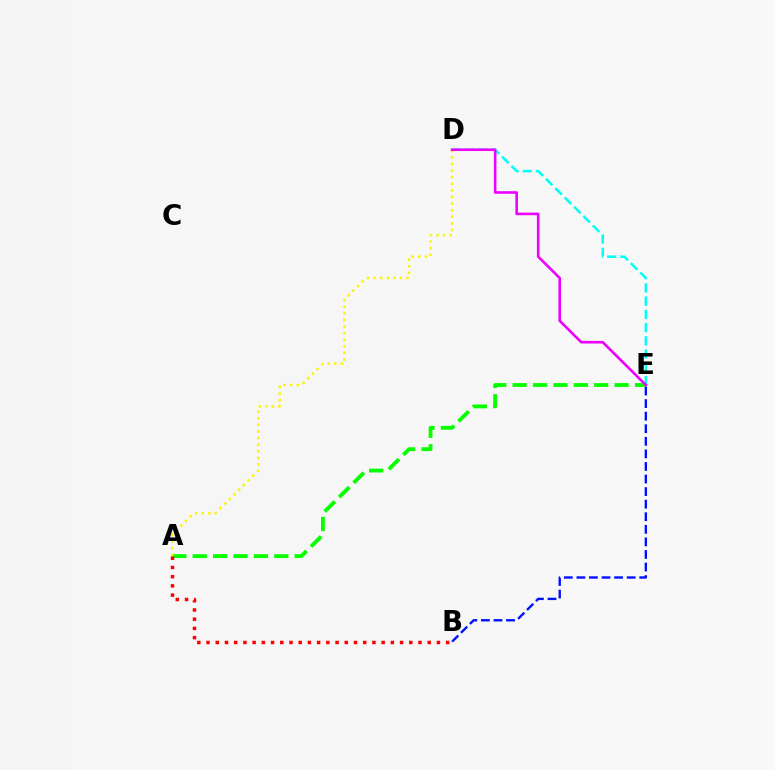{('A', 'E'): [{'color': '#08ff00', 'line_style': 'dashed', 'thickness': 2.77}], ('A', 'D'): [{'color': '#fcf500', 'line_style': 'dotted', 'thickness': 1.8}], ('D', 'E'): [{'color': '#00fff6', 'line_style': 'dashed', 'thickness': 1.8}, {'color': '#ee00ff', 'line_style': 'solid', 'thickness': 1.88}], ('B', 'E'): [{'color': '#0010ff', 'line_style': 'dashed', 'thickness': 1.71}], ('A', 'B'): [{'color': '#ff0000', 'line_style': 'dotted', 'thickness': 2.5}]}